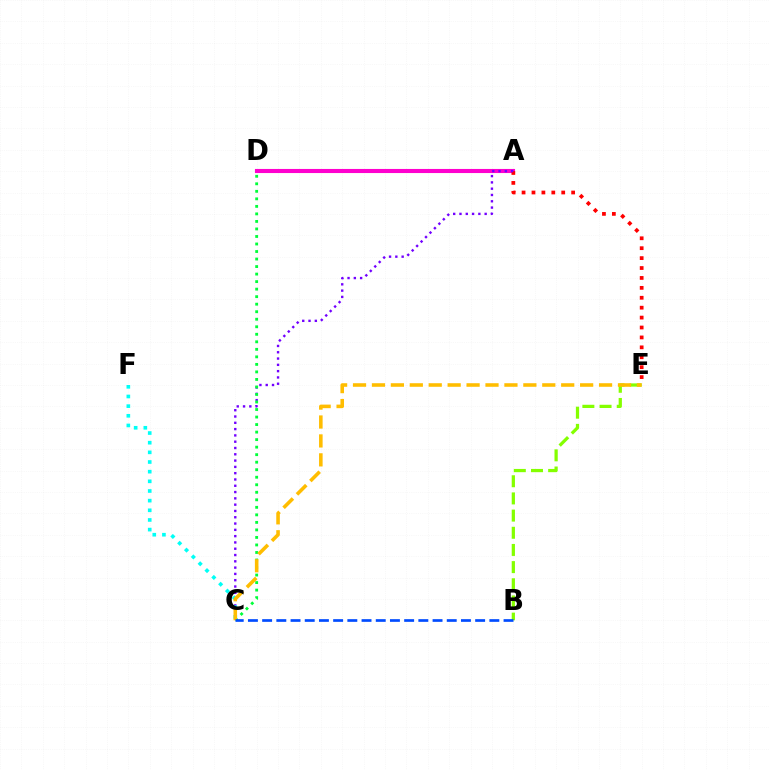{('A', 'D'): [{'color': '#ff00cf', 'line_style': 'solid', 'thickness': 2.95}], ('A', 'E'): [{'color': '#ff0000', 'line_style': 'dotted', 'thickness': 2.69}], ('A', 'C'): [{'color': '#7200ff', 'line_style': 'dotted', 'thickness': 1.71}], ('B', 'E'): [{'color': '#84ff00', 'line_style': 'dashed', 'thickness': 2.33}], ('C', 'F'): [{'color': '#00fff6', 'line_style': 'dotted', 'thickness': 2.62}], ('C', 'D'): [{'color': '#00ff39', 'line_style': 'dotted', 'thickness': 2.04}], ('C', 'E'): [{'color': '#ffbd00', 'line_style': 'dashed', 'thickness': 2.57}], ('B', 'C'): [{'color': '#004bff', 'line_style': 'dashed', 'thickness': 1.93}]}